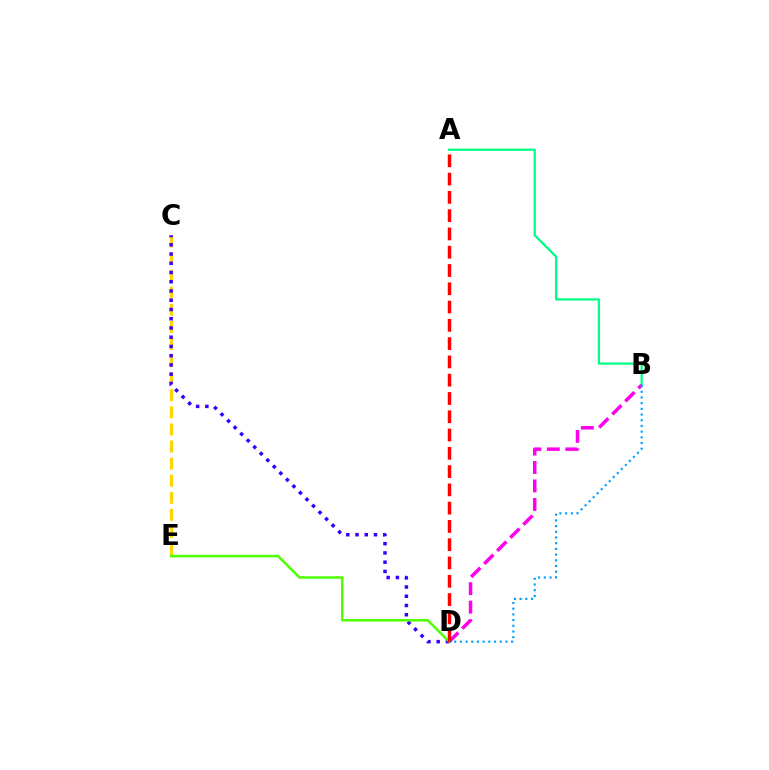{('C', 'E'): [{'color': '#ffd500', 'line_style': 'dashed', 'thickness': 2.32}], ('C', 'D'): [{'color': '#3700ff', 'line_style': 'dotted', 'thickness': 2.51}], ('A', 'B'): [{'color': '#00ff86', 'line_style': 'solid', 'thickness': 1.64}], ('B', 'D'): [{'color': '#ff00ed', 'line_style': 'dashed', 'thickness': 2.51}, {'color': '#009eff', 'line_style': 'dotted', 'thickness': 1.55}], ('D', 'E'): [{'color': '#4fff00', 'line_style': 'solid', 'thickness': 1.81}], ('A', 'D'): [{'color': '#ff0000', 'line_style': 'dashed', 'thickness': 2.48}]}